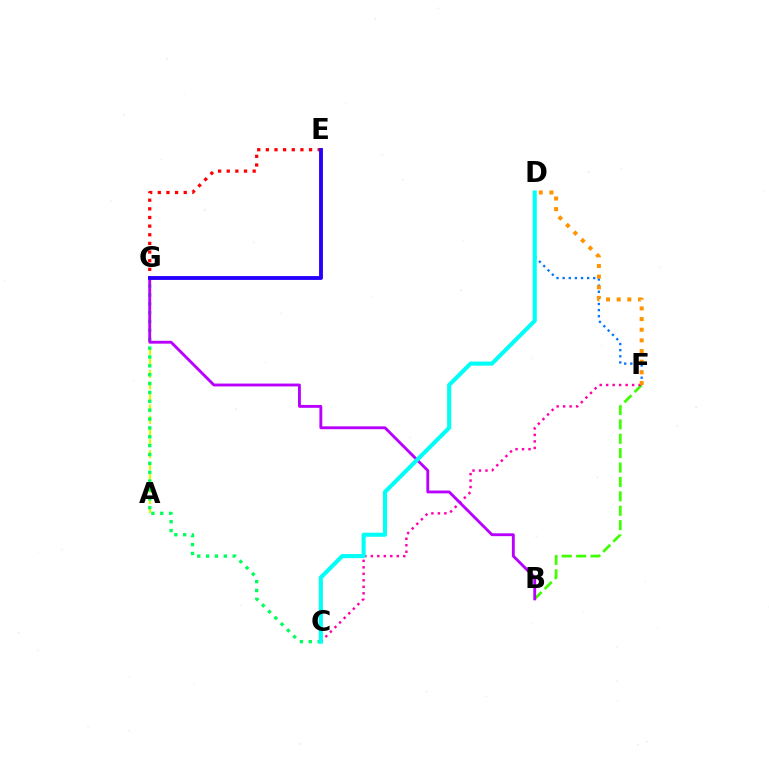{('D', 'F'): [{'color': '#0074ff', 'line_style': 'dotted', 'thickness': 1.66}, {'color': '#ff9400', 'line_style': 'dotted', 'thickness': 2.89}], ('B', 'F'): [{'color': '#3dff00', 'line_style': 'dashed', 'thickness': 1.96}], ('A', 'G'): [{'color': '#d1ff00', 'line_style': 'dashed', 'thickness': 1.56}], ('C', 'F'): [{'color': '#ff00ac', 'line_style': 'dotted', 'thickness': 1.76}], ('E', 'G'): [{'color': '#ff0000', 'line_style': 'dotted', 'thickness': 2.35}, {'color': '#2500ff', 'line_style': 'solid', 'thickness': 2.78}], ('C', 'G'): [{'color': '#00ff5c', 'line_style': 'dotted', 'thickness': 2.41}], ('B', 'G'): [{'color': '#b900ff', 'line_style': 'solid', 'thickness': 2.06}], ('C', 'D'): [{'color': '#00fff6', 'line_style': 'solid', 'thickness': 2.95}]}